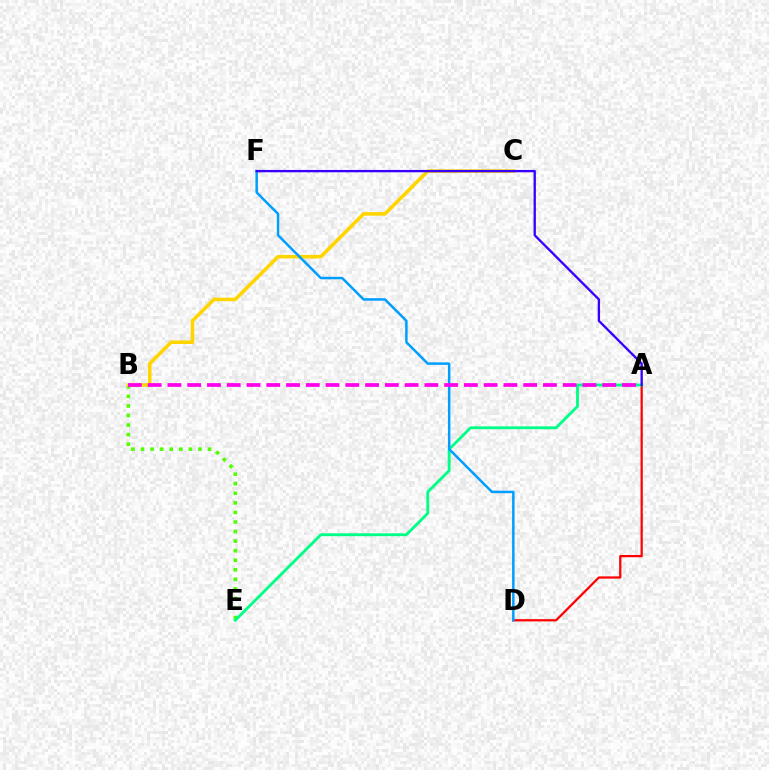{('B', 'E'): [{'color': '#4fff00', 'line_style': 'dotted', 'thickness': 2.6}], ('A', 'D'): [{'color': '#ff0000', 'line_style': 'solid', 'thickness': 1.61}], ('A', 'E'): [{'color': '#00ff86', 'line_style': 'solid', 'thickness': 2.06}], ('B', 'C'): [{'color': '#ffd500', 'line_style': 'solid', 'thickness': 2.58}], ('D', 'F'): [{'color': '#009eff', 'line_style': 'solid', 'thickness': 1.79}], ('A', 'B'): [{'color': '#ff00ed', 'line_style': 'dashed', 'thickness': 2.68}], ('A', 'F'): [{'color': '#3700ff', 'line_style': 'solid', 'thickness': 1.68}]}